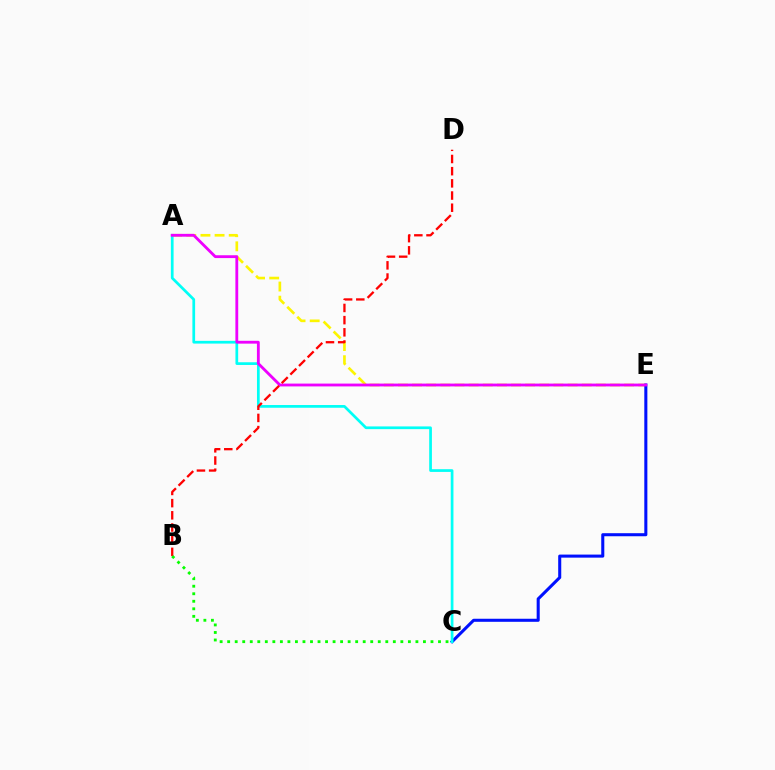{('A', 'E'): [{'color': '#fcf500', 'line_style': 'dashed', 'thickness': 1.92}, {'color': '#ee00ff', 'line_style': 'solid', 'thickness': 2.04}], ('C', 'E'): [{'color': '#0010ff', 'line_style': 'solid', 'thickness': 2.2}], ('A', 'C'): [{'color': '#00fff6', 'line_style': 'solid', 'thickness': 1.96}], ('B', 'D'): [{'color': '#ff0000', 'line_style': 'dashed', 'thickness': 1.65}], ('B', 'C'): [{'color': '#08ff00', 'line_style': 'dotted', 'thickness': 2.05}]}